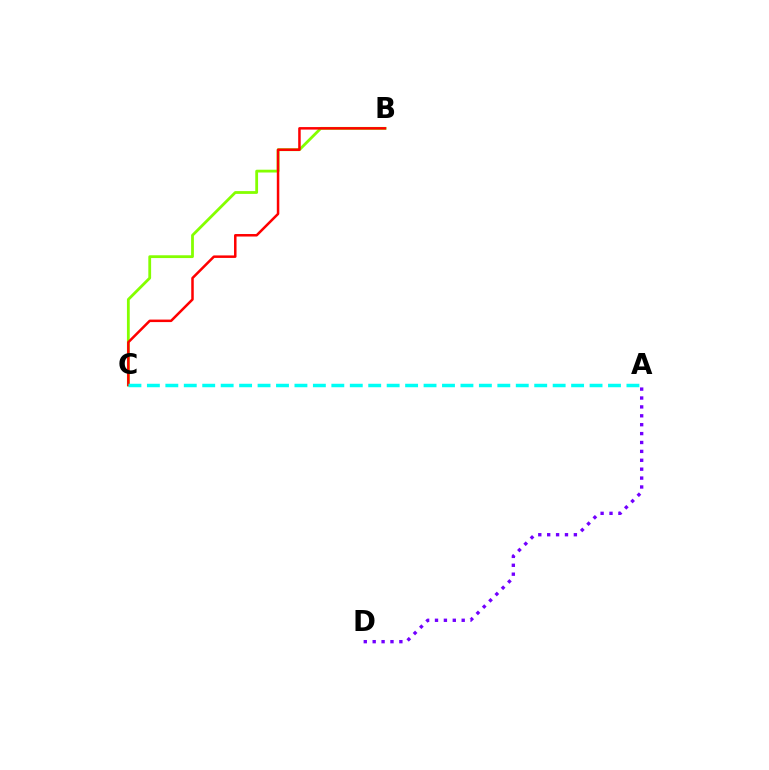{('B', 'C'): [{'color': '#84ff00', 'line_style': 'solid', 'thickness': 2.01}, {'color': '#ff0000', 'line_style': 'solid', 'thickness': 1.8}], ('A', 'C'): [{'color': '#00fff6', 'line_style': 'dashed', 'thickness': 2.51}], ('A', 'D'): [{'color': '#7200ff', 'line_style': 'dotted', 'thickness': 2.42}]}